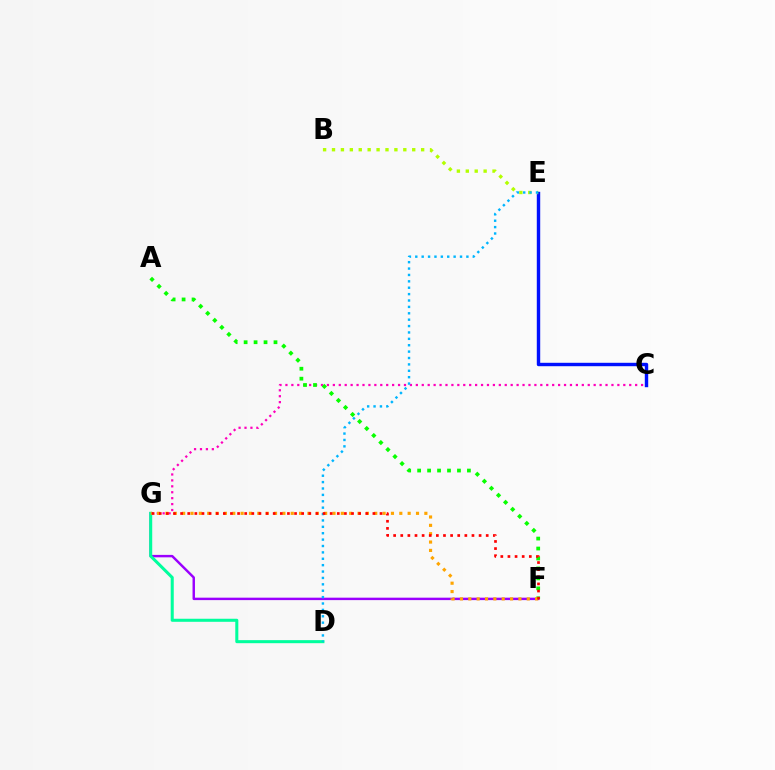{('C', 'G'): [{'color': '#ff00bd', 'line_style': 'dotted', 'thickness': 1.61}], ('F', 'G'): [{'color': '#9b00ff', 'line_style': 'solid', 'thickness': 1.76}, {'color': '#ffa500', 'line_style': 'dotted', 'thickness': 2.27}, {'color': '#ff0000', 'line_style': 'dotted', 'thickness': 1.93}], ('D', 'G'): [{'color': '#00ff9d', 'line_style': 'solid', 'thickness': 2.19}], ('A', 'F'): [{'color': '#08ff00', 'line_style': 'dotted', 'thickness': 2.71}], ('C', 'E'): [{'color': '#0010ff', 'line_style': 'solid', 'thickness': 2.46}], ('B', 'E'): [{'color': '#b3ff00', 'line_style': 'dotted', 'thickness': 2.42}], ('D', 'E'): [{'color': '#00b5ff', 'line_style': 'dotted', 'thickness': 1.74}]}